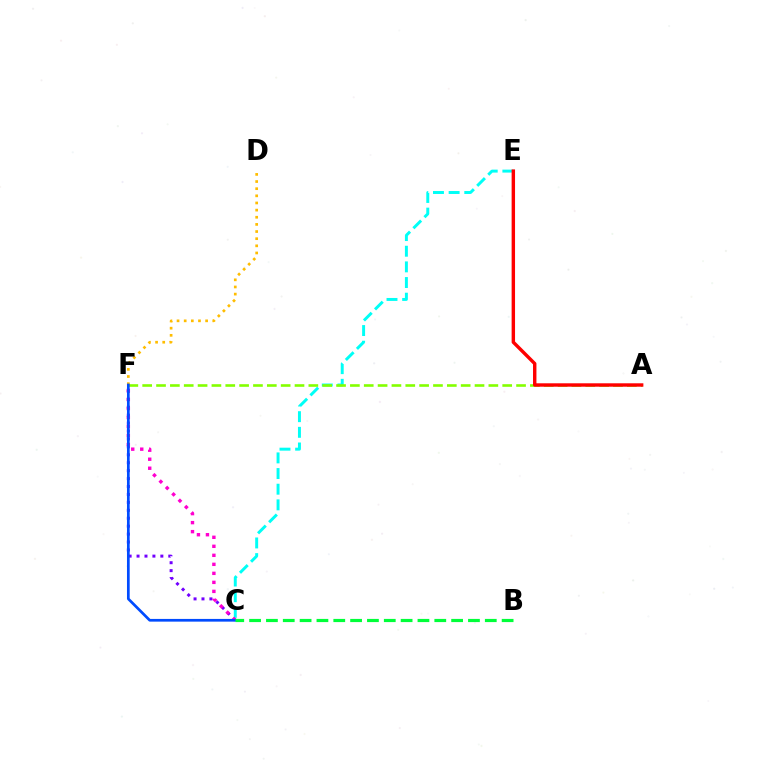{('C', 'E'): [{'color': '#00fff6', 'line_style': 'dashed', 'thickness': 2.13}], ('C', 'F'): [{'color': '#7200ff', 'line_style': 'dotted', 'thickness': 2.15}, {'color': '#ff00cf', 'line_style': 'dotted', 'thickness': 2.45}, {'color': '#004bff', 'line_style': 'solid', 'thickness': 1.95}], ('A', 'F'): [{'color': '#84ff00', 'line_style': 'dashed', 'thickness': 1.88}], ('D', 'F'): [{'color': '#ffbd00', 'line_style': 'dotted', 'thickness': 1.94}], ('A', 'E'): [{'color': '#ff0000', 'line_style': 'solid', 'thickness': 2.46}], ('B', 'C'): [{'color': '#00ff39', 'line_style': 'dashed', 'thickness': 2.29}]}